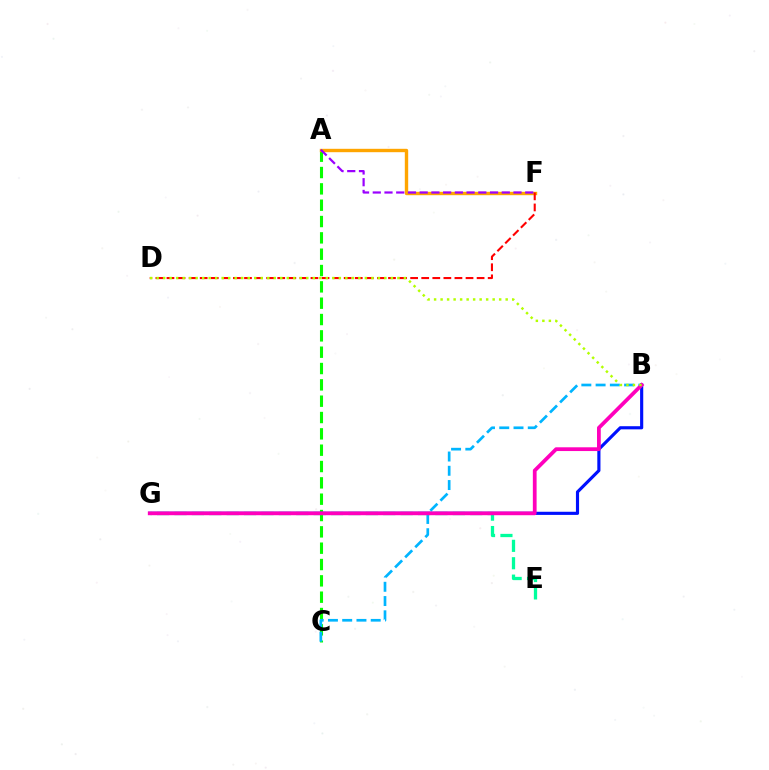{('A', 'C'): [{'color': '#08ff00', 'line_style': 'dashed', 'thickness': 2.22}], ('B', 'C'): [{'color': '#00b5ff', 'line_style': 'dashed', 'thickness': 1.94}], ('A', 'F'): [{'color': '#ffa500', 'line_style': 'solid', 'thickness': 2.44}, {'color': '#9b00ff', 'line_style': 'dashed', 'thickness': 1.59}], ('E', 'G'): [{'color': '#00ff9d', 'line_style': 'dashed', 'thickness': 2.36}], ('B', 'G'): [{'color': '#0010ff', 'line_style': 'solid', 'thickness': 2.26}, {'color': '#ff00bd', 'line_style': 'solid', 'thickness': 2.71}], ('D', 'F'): [{'color': '#ff0000', 'line_style': 'dashed', 'thickness': 1.5}], ('B', 'D'): [{'color': '#b3ff00', 'line_style': 'dotted', 'thickness': 1.77}]}